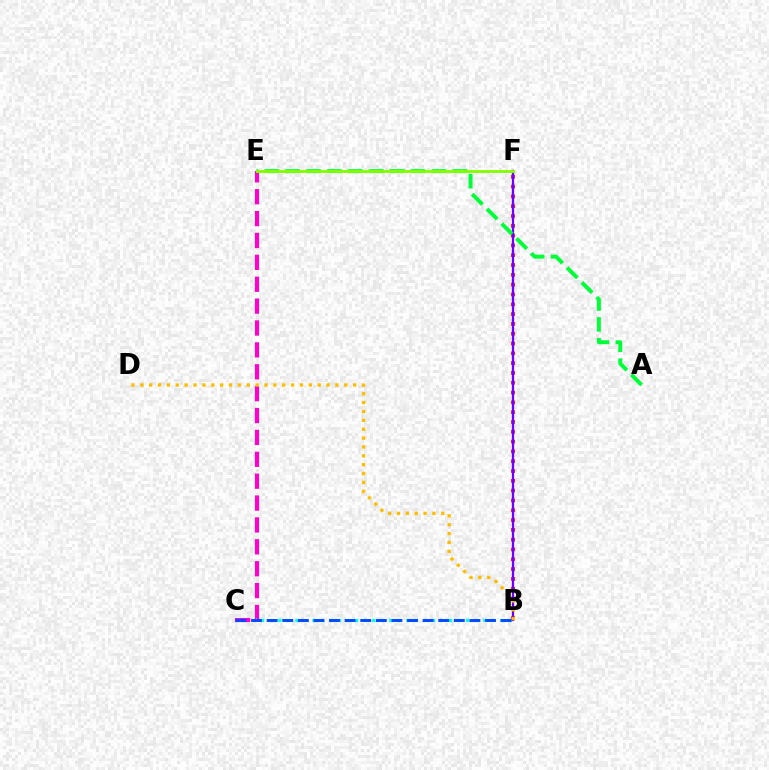{('B', 'C'): [{'color': '#00fff6', 'line_style': 'dotted', 'thickness': 2.32}, {'color': '#004bff', 'line_style': 'dashed', 'thickness': 2.12}], ('C', 'E'): [{'color': '#ff00cf', 'line_style': 'dashed', 'thickness': 2.97}], ('B', 'F'): [{'color': '#ff0000', 'line_style': 'dotted', 'thickness': 2.66}, {'color': '#7200ff', 'line_style': 'solid', 'thickness': 1.64}], ('A', 'E'): [{'color': '#00ff39', 'line_style': 'dashed', 'thickness': 2.84}], ('E', 'F'): [{'color': '#84ff00', 'line_style': 'solid', 'thickness': 2.05}], ('B', 'D'): [{'color': '#ffbd00', 'line_style': 'dotted', 'thickness': 2.41}]}